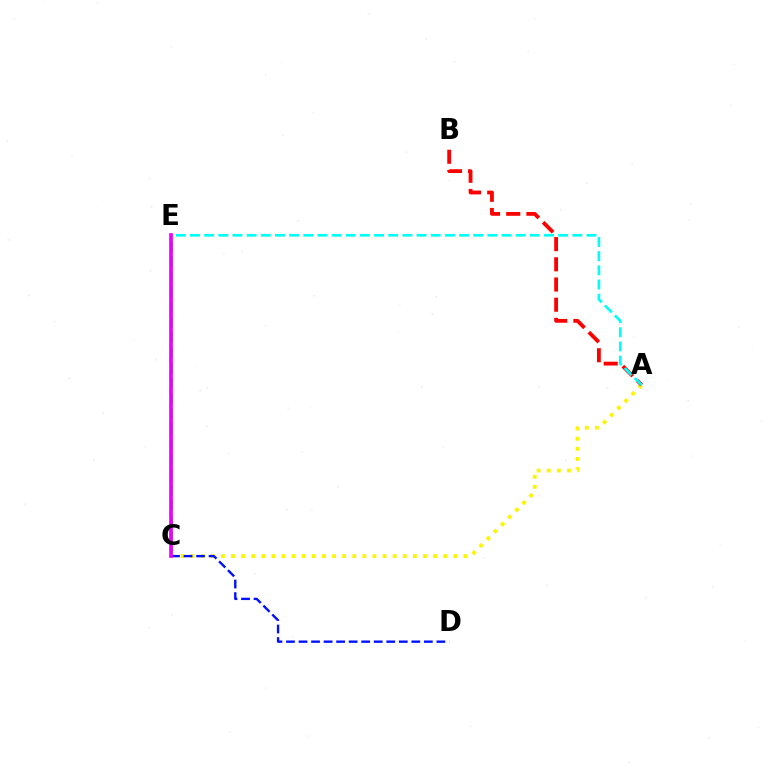{('A', 'C'): [{'color': '#fcf500', 'line_style': 'dotted', 'thickness': 2.74}], ('C', 'E'): [{'color': '#08ff00', 'line_style': 'dashed', 'thickness': 2.07}, {'color': '#ee00ff', 'line_style': 'solid', 'thickness': 2.67}], ('A', 'B'): [{'color': '#ff0000', 'line_style': 'dashed', 'thickness': 2.74}], ('C', 'D'): [{'color': '#0010ff', 'line_style': 'dashed', 'thickness': 1.7}], ('A', 'E'): [{'color': '#00fff6', 'line_style': 'dashed', 'thickness': 1.92}]}